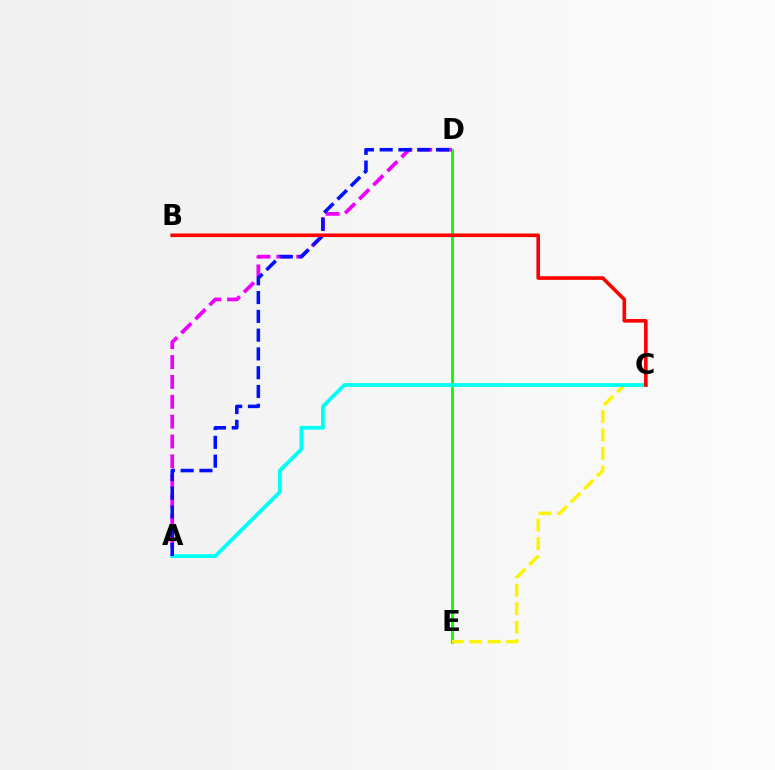{('D', 'E'): [{'color': '#08ff00', 'line_style': 'solid', 'thickness': 2.04}], ('A', 'D'): [{'color': '#ee00ff', 'line_style': 'dashed', 'thickness': 2.7}, {'color': '#0010ff', 'line_style': 'dashed', 'thickness': 2.55}], ('C', 'E'): [{'color': '#fcf500', 'line_style': 'dashed', 'thickness': 2.51}], ('A', 'C'): [{'color': '#00fff6', 'line_style': 'solid', 'thickness': 2.71}], ('B', 'C'): [{'color': '#ff0000', 'line_style': 'solid', 'thickness': 2.6}]}